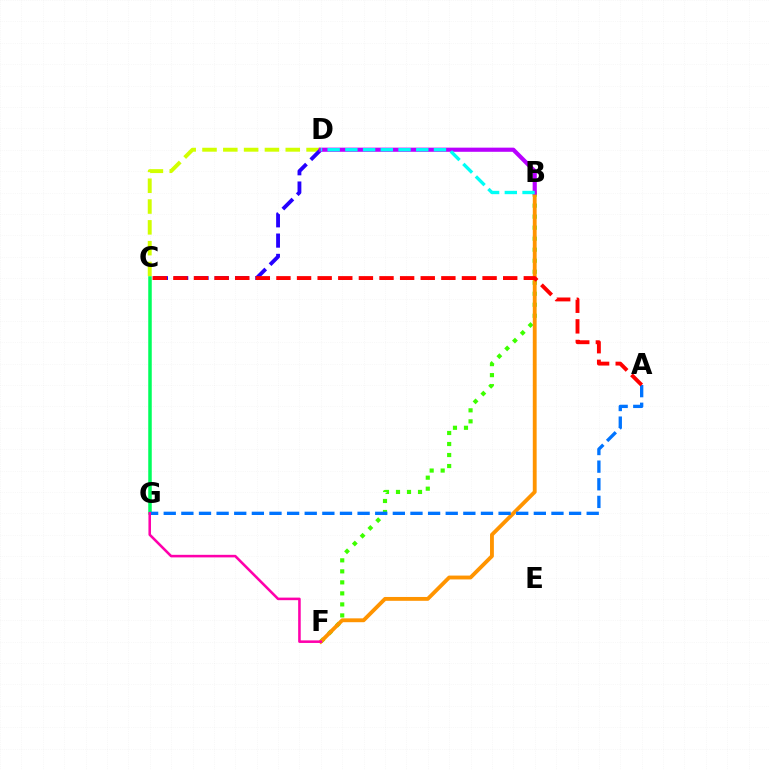{('B', 'F'): [{'color': '#3dff00', 'line_style': 'dotted', 'thickness': 2.99}, {'color': '#ff9400', 'line_style': 'solid', 'thickness': 2.77}], ('C', 'D'): [{'color': '#d1ff00', 'line_style': 'dashed', 'thickness': 2.83}, {'color': '#2500ff', 'line_style': 'dashed', 'thickness': 2.76}], ('C', 'G'): [{'color': '#00ff5c', 'line_style': 'solid', 'thickness': 2.52}], ('A', 'G'): [{'color': '#0074ff', 'line_style': 'dashed', 'thickness': 2.39}], ('A', 'C'): [{'color': '#ff0000', 'line_style': 'dashed', 'thickness': 2.8}], ('F', 'G'): [{'color': '#ff00ac', 'line_style': 'solid', 'thickness': 1.85}], ('B', 'D'): [{'color': '#b900ff', 'line_style': 'solid', 'thickness': 2.99}, {'color': '#00fff6', 'line_style': 'dashed', 'thickness': 2.41}]}